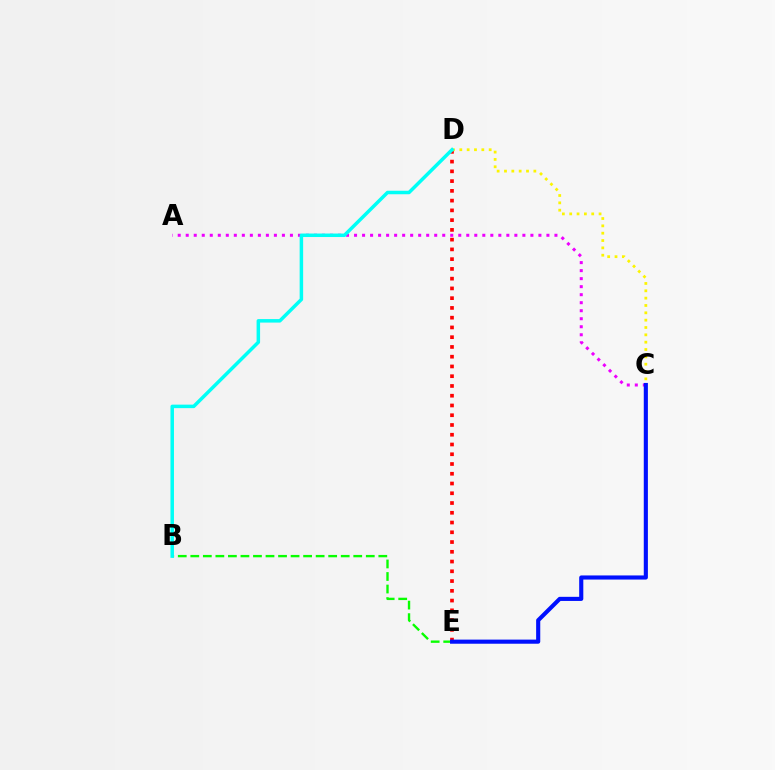{('A', 'C'): [{'color': '#ee00ff', 'line_style': 'dotted', 'thickness': 2.18}], ('D', 'E'): [{'color': '#ff0000', 'line_style': 'dotted', 'thickness': 2.65}], ('B', 'E'): [{'color': '#08ff00', 'line_style': 'dashed', 'thickness': 1.7}], ('C', 'D'): [{'color': '#fcf500', 'line_style': 'dotted', 'thickness': 1.99}], ('B', 'D'): [{'color': '#00fff6', 'line_style': 'solid', 'thickness': 2.52}], ('C', 'E'): [{'color': '#0010ff', 'line_style': 'solid', 'thickness': 2.96}]}